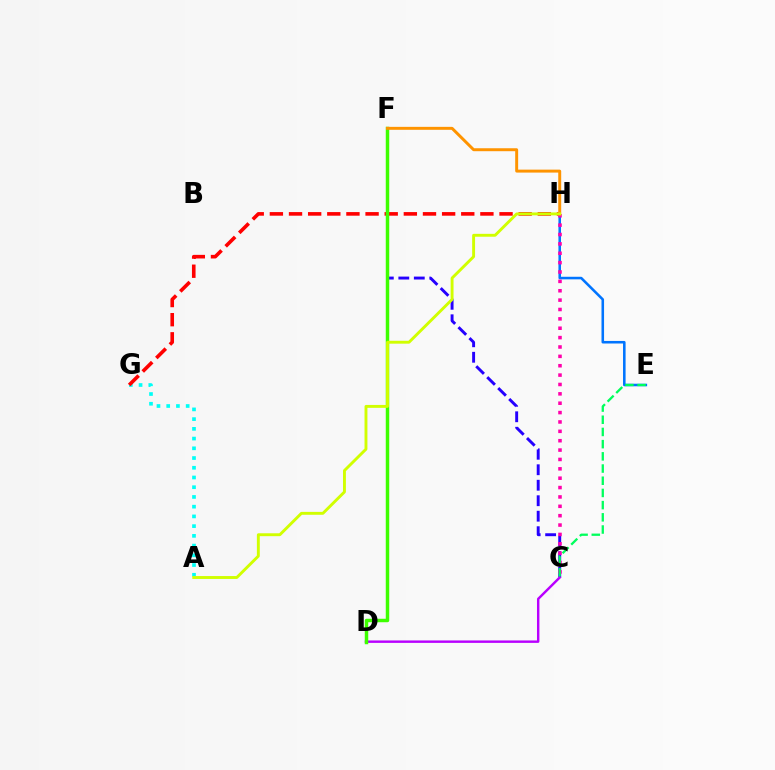{('A', 'G'): [{'color': '#00fff6', 'line_style': 'dotted', 'thickness': 2.64}], ('E', 'H'): [{'color': '#0074ff', 'line_style': 'solid', 'thickness': 1.84}], ('G', 'H'): [{'color': '#ff0000', 'line_style': 'dashed', 'thickness': 2.6}], ('C', 'F'): [{'color': '#2500ff', 'line_style': 'dashed', 'thickness': 2.1}], ('C', 'H'): [{'color': '#ff00ac', 'line_style': 'dotted', 'thickness': 2.55}], ('C', 'D'): [{'color': '#b900ff', 'line_style': 'solid', 'thickness': 1.75}], ('D', 'F'): [{'color': '#3dff00', 'line_style': 'solid', 'thickness': 2.5}], ('F', 'H'): [{'color': '#ff9400', 'line_style': 'solid', 'thickness': 2.13}], ('A', 'H'): [{'color': '#d1ff00', 'line_style': 'solid', 'thickness': 2.09}], ('C', 'E'): [{'color': '#00ff5c', 'line_style': 'dashed', 'thickness': 1.66}]}